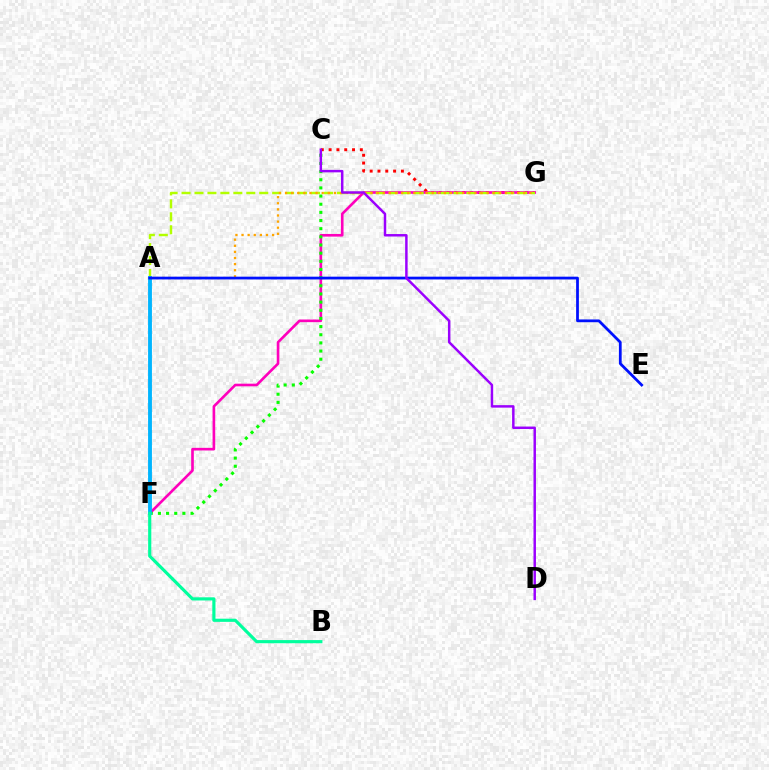{('C', 'G'): [{'color': '#ff0000', 'line_style': 'dotted', 'thickness': 2.12}], ('F', 'G'): [{'color': '#ff00bd', 'line_style': 'solid', 'thickness': 1.9}], ('C', 'F'): [{'color': '#08ff00', 'line_style': 'dotted', 'thickness': 2.22}], ('A', 'G'): [{'color': '#b3ff00', 'line_style': 'dashed', 'thickness': 1.76}, {'color': '#ffa500', 'line_style': 'dotted', 'thickness': 1.66}], ('A', 'F'): [{'color': '#00b5ff', 'line_style': 'solid', 'thickness': 2.78}], ('B', 'F'): [{'color': '#00ff9d', 'line_style': 'solid', 'thickness': 2.27}], ('A', 'E'): [{'color': '#0010ff', 'line_style': 'solid', 'thickness': 1.99}], ('C', 'D'): [{'color': '#9b00ff', 'line_style': 'solid', 'thickness': 1.78}]}